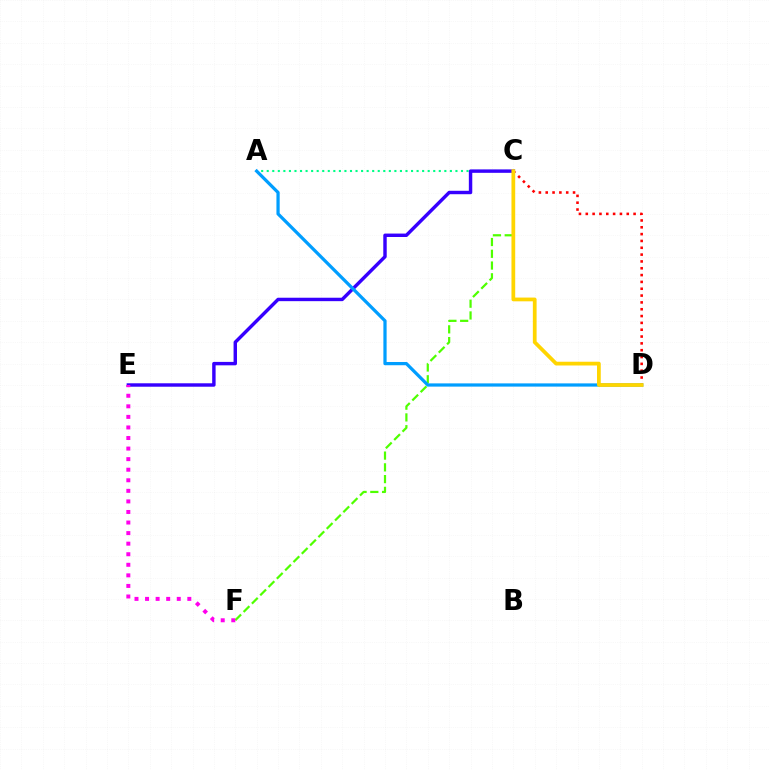{('A', 'C'): [{'color': '#00ff86', 'line_style': 'dotted', 'thickness': 1.51}], ('C', 'F'): [{'color': '#4fff00', 'line_style': 'dashed', 'thickness': 1.6}], ('C', 'D'): [{'color': '#ff0000', 'line_style': 'dotted', 'thickness': 1.86}, {'color': '#ffd500', 'line_style': 'solid', 'thickness': 2.7}], ('C', 'E'): [{'color': '#3700ff', 'line_style': 'solid', 'thickness': 2.47}], ('E', 'F'): [{'color': '#ff00ed', 'line_style': 'dotted', 'thickness': 2.87}], ('A', 'D'): [{'color': '#009eff', 'line_style': 'solid', 'thickness': 2.33}]}